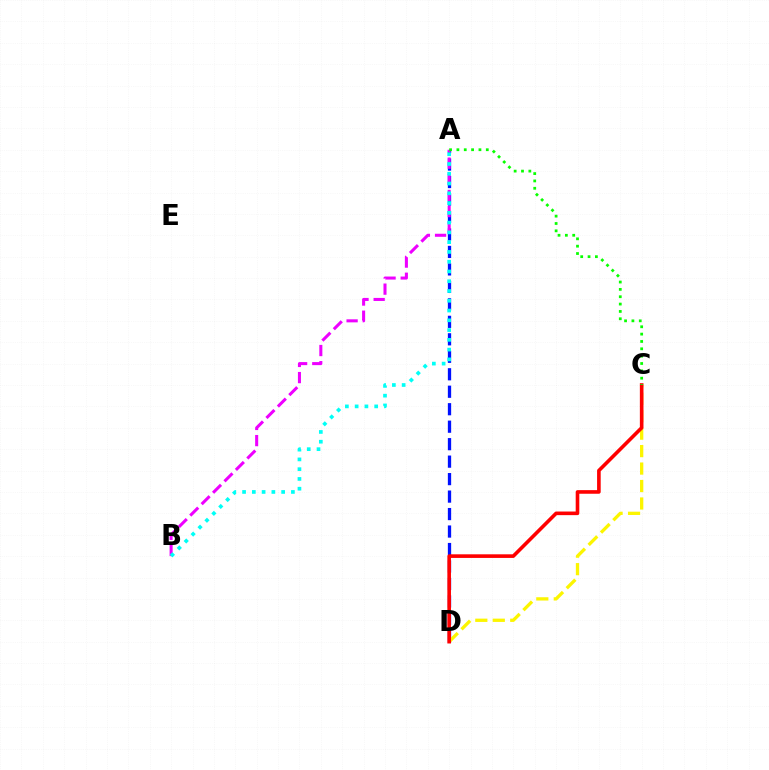{('A', 'D'): [{'color': '#0010ff', 'line_style': 'dashed', 'thickness': 2.37}], ('A', 'B'): [{'color': '#ee00ff', 'line_style': 'dashed', 'thickness': 2.19}, {'color': '#00fff6', 'line_style': 'dotted', 'thickness': 2.65}], ('C', 'D'): [{'color': '#fcf500', 'line_style': 'dashed', 'thickness': 2.37}, {'color': '#ff0000', 'line_style': 'solid', 'thickness': 2.6}], ('A', 'C'): [{'color': '#08ff00', 'line_style': 'dotted', 'thickness': 2.0}]}